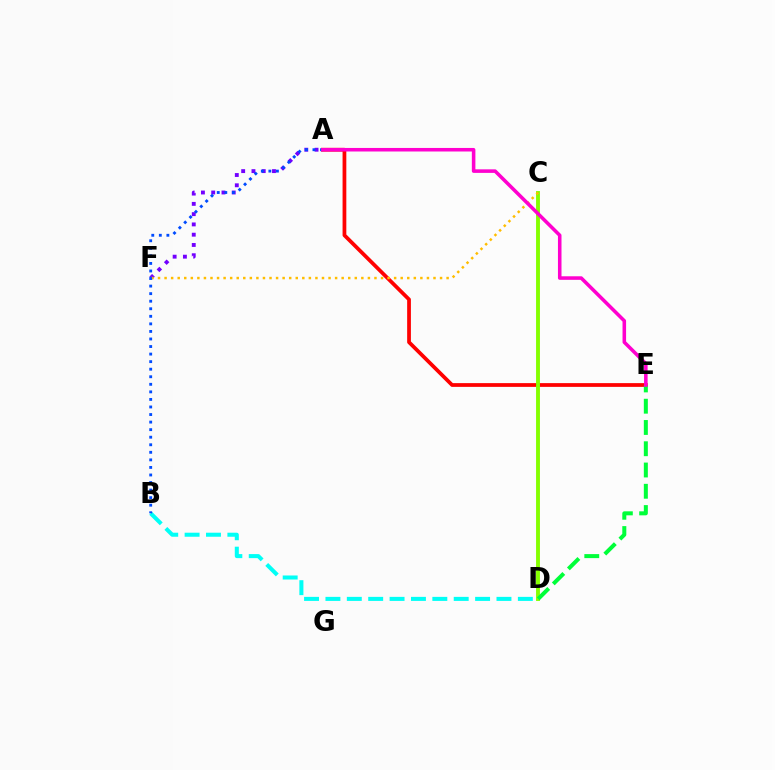{('A', 'E'): [{'color': '#ff0000', 'line_style': 'solid', 'thickness': 2.7}, {'color': '#ff00cf', 'line_style': 'solid', 'thickness': 2.56}], ('A', 'F'): [{'color': '#7200ff', 'line_style': 'dotted', 'thickness': 2.79}], ('C', 'D'): [{'color': '#84ff00', 'line_style': 'solid', 'thickness': 2.79}], ('D', 'E'): [{'color': '#00ff39', 'line_style': 'dashed', 'thickness': 2.89}], ('C', 'F'): [{'color': '#ffbd00', 'line_style': 'dotted', 'thickness': 1.78}], ('B', 'D'): [{'color': '#00fff6', 'line_style': 'dashed', 'thickness': 2.9}], ('A', 'B'): [{'color': '#004bff', 'line_style': 'dotted', 'thickness': 2.05}]}